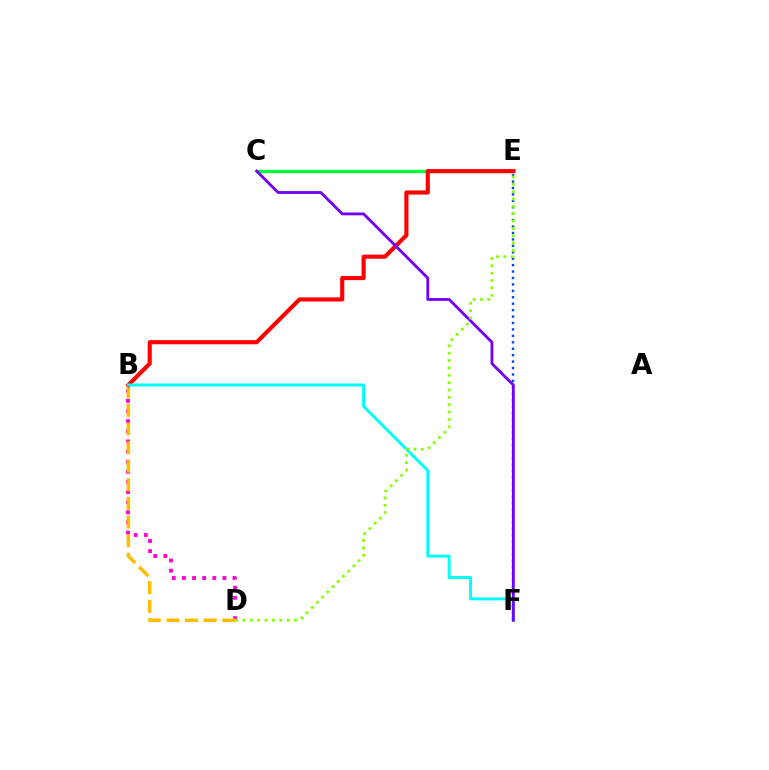{('C', 'E'): [{'color': '#00ff39', 'line_style': 'solid', 'thickness': 2.38}], ('B', 'D'): [{'color': '#ff00cf', 'line_style': 'dotted', 'thickness': 2.75}, {'color': '#ffbd00', 'line_style': 'dashed', 'thickness': 2.53}], ('E', 'F'): [{'color': '#004bff', 'line_style': 'dotted', 'thickness': 1.75}], ('B', 'E'): [{'color': '#ff0000', 'line_style': 'solid', 'thickness': 2.97}], ('B', 'F'): [{'color': '#00fff6', 'line_style': 'solid', 'thickness': 2.13}], ('C', 'F'): [{'color': '#7200ff', 'line_style': 'solid', 'thickness': 2.03}], ('D', 'E'): [{'color': '#84ff00', 'line_style': 'dotted', 'thickness': 2.0}]}